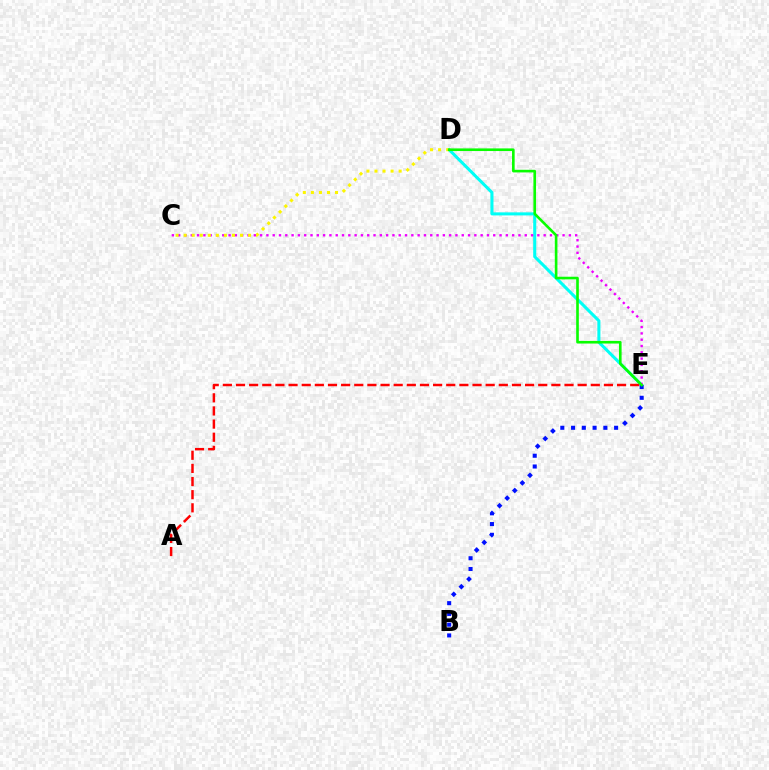{('D', 'E'): [{'color': '#00fff6', 'line_style': 'solid', 'thickness': 2.2}, {'color': '#08ff00', 'line_style': 'solid', 'thickness': 1.89}], ('C', 'E'): [{'color': '#ee00ff', 'line_style': 'dotted', 'thickness': 1.71}], ('C', 'D'): [{'color': '#fcf500', 'line_style': 'dotted', 'thickness': 2.19}], ('A', 'E'): [{'color': '#ff0000', 'line_style': 'dashed', 'thickness': 1.79}], ('B', 'E'): [{'color': '#0010ff', 'line_style': 'dotted', 'thickness': 2.92}]}